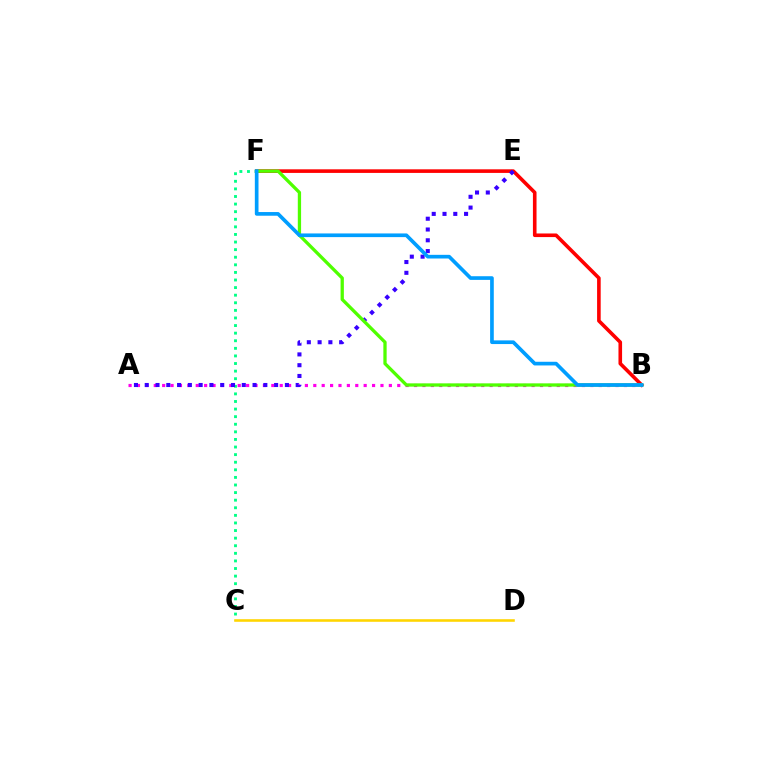{('A', 'B'): [{'color': '#ff00ed', 'line_style': 'dotted', 'thickness': 2.28}], ('B', 'F'): [{'color': '#ff0000', 'line_style': 'solid', 'thickness': 2.6}, {'color': '#4fff00', 'line_style': 'solid', 'thickness': 2.37}, {'color': '#009eff', 'line_style': 'solid', 'thickness': 2.64}], ('C', 'F'): [{'color': '#00ff86', 'line_style': 'dotted', 'thickness': 2.06}], ('A', 'E'): [{'color': '#3700ff', 'line_style': 'dotted', 'thickness': 2.93}], ('C', 'D'): [{'color': '#ffd500', 'line_style': 'solid', 'thickness': 1.86}]}